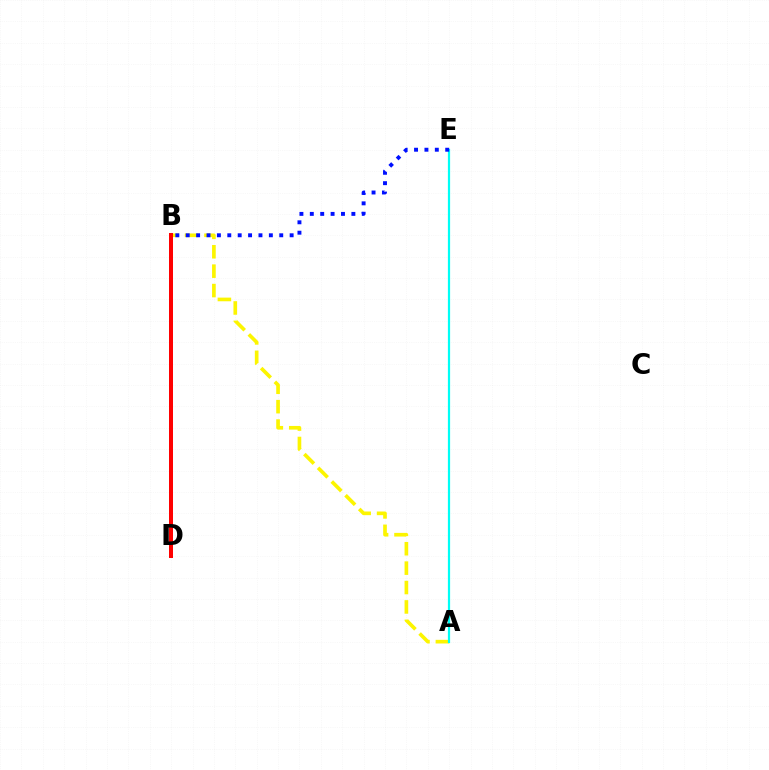{('A', 'B'): [{'color': '#fcf500', 'line_style': 'dashed', 'thickness': 2.64}], ('B', 'D'): [{'color': '#08ff00', 'line_style': 'solid', 'thickness': 2.82}, {'color': '#ee00ff', 'line_style': 'dotted', 'thickness': 2.8}, {'color': '#ff0000', 'line_style': 'solid', 'thickness': 2.87}], ('A', 'E'): [{'color': '#00fff6', 'line_style': 'solid', 'thickness': 1.59}], ('B', 'E'): [{'color': '#0010ff', 'line_style': 'dotted', 'thickness': 2.82}]}